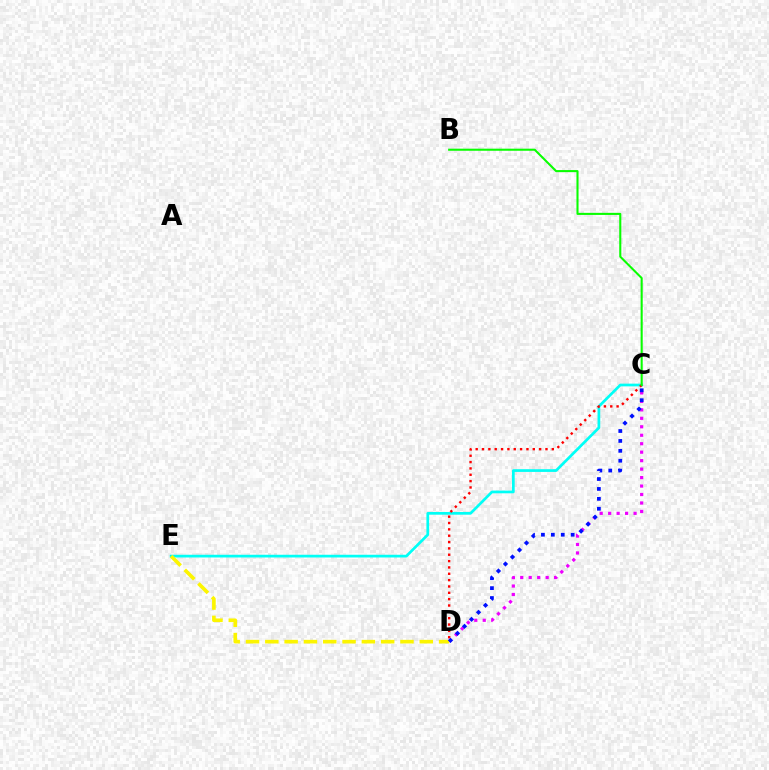{('C', 'D'): [{'color': '#ee00ff', 'line_style': 'dotted', 'thickness': 2.3}, {'color': '#ff0000', 'line_style': 'dotted', 'thickness': 1.72}, {'color': '#0010ff', 'line_style': 'dotted', 'thickness': 2.69}], ('C', 'E'): [{'color': '#00fff6', 'line_style': 'solid', 'thickness': 1.96}], ('D', 'E'): [{'color': '#fcf500', 'line_style': 'dashed', 'thickness': 2.62}], ('B', 'C'): [{'color': '#08ff00', 'line_style': 'solid', 'thickness': 1.5}]}